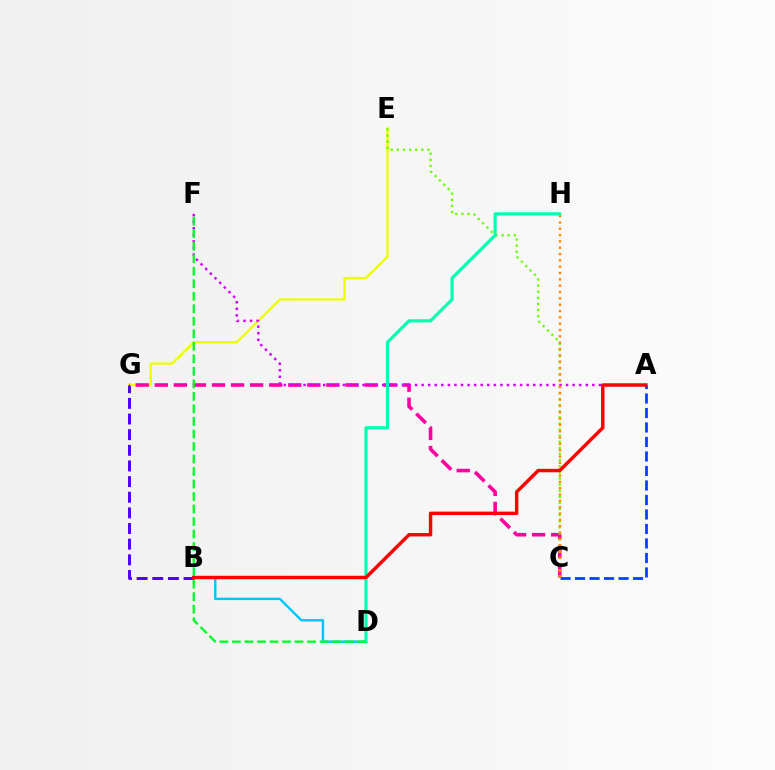{('E', 'G'): [{'color': '#eeff00', 'line_style': 'solid', 'thickness': 1.67}], ('B', 'D'): [{'color': '#00c7ff', 'line_style': 'solid', 'thickness': 1.75}], ('C', 'G'): [{'color': '#ff00a0', 'line_style': 'dashed', 'thickness': 2.59}], ('A', 'C'): [{'color': '#003fff', 'line_style': 'dashed', 'thickness': 1.97}], ('C', 'E'): [{'color': '#66ff00', 'line_style': 'dotted', 'thickness': 1.66}], ('A', 'F'): [{'color': '#d600ff', 'line_style': 'dotted', 'thickness': 1.78}], ('C', 'H'): [{'color': '#ff8800', 'line_style': 'dotted', 'thickness': 1.72}], ('B', 'G'): [{'color': '#4f00ff', 'line_style': 'dashed', 'thickness': 2.13}], ('D', 'H'): [{'color': '#00ffaf', 'line_style': 'solid', 'thickness': 2.27}], ('A', 'B'): [{'color': '#ff0000', 'line_style': 'solid', 'thickness': 2.47}], ('D', 'F'): [{'color': '#00ff27', 'line_style': 'dashed', 'thickness': 1.7}]}